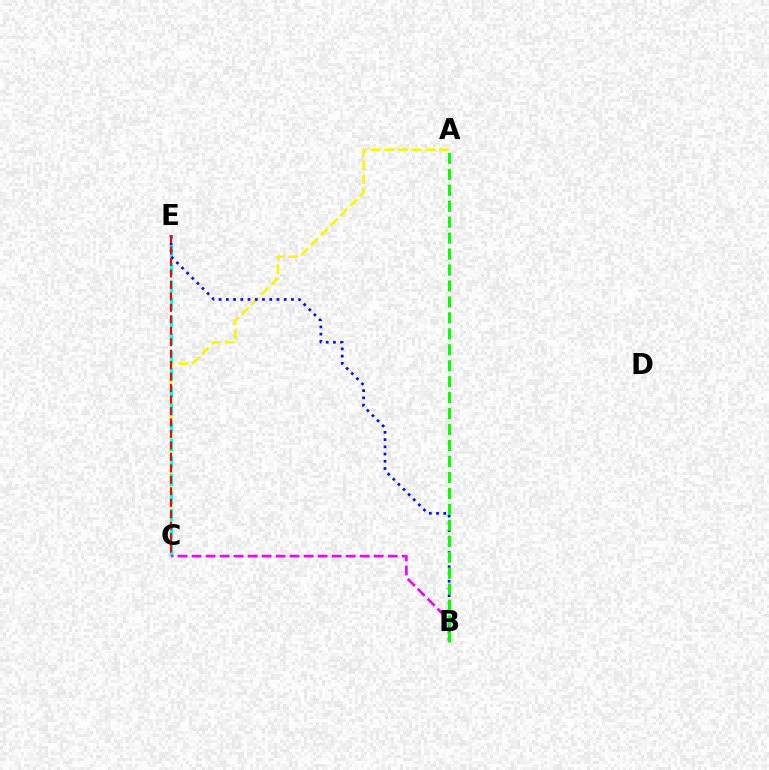{('A', 'C'): [{'color': '#fcf500', 'line_style': 'dashed', 'thickness': 1.87}], ('C', 'E'): [{'color': '#00fff6', 'line_style': 'dashed', 'thickness': 2.39}, {'color': '#ff0000', 'line_style': 'dashed', 'thickness': 1.56}], ('B', 'C'): [{'color': '#ee00ff', 'line_style': 'dashed', 'thickness': 1.9}], ('B', 'E'): [{'color': '#0010ff', 'line_style': 'dotted', 'thickness': 1.96}], ('A', 'B'): [{'color': '#08ff00', 'line_style': 'dashed', 'thickness': 2.17}]}